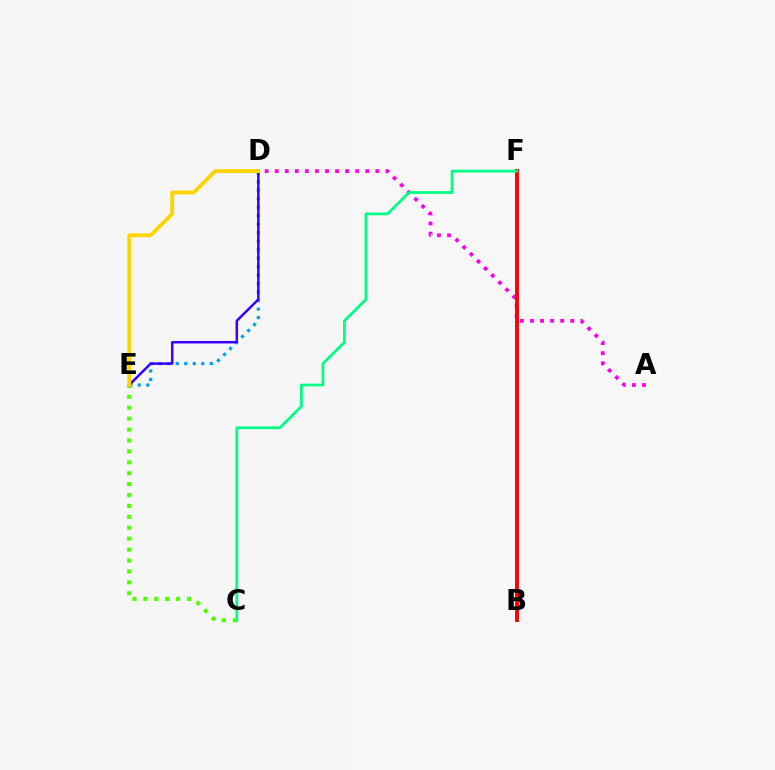{('A', 'D'): [{'color': '#ff00ed', 'line_style': 'dotted', 'thickness': 2.73}], ('B', 'F'): [{'color': '#ff0000', 'line_style': 'solid', 'thickness': 2.81}], ('D', 'E'): [{'color': '#009eff', 'line_style': 'dotted', 'thickness': 2.31}, {'color': '#3700ff', 'line_style': 'solid', 'thickness': 1.8}, {'color': '#ffd500', 'line_style': 'solid', 'thickness': 2.78}], ('C', 'E'): [{'color': '#4fff00', 'line_style': 'dotted', 'thickness': 2.96}], ('C', 'F'): [{'color': '#00ff86', 'line_style': 'solid', 'thickness': 2.0}]}